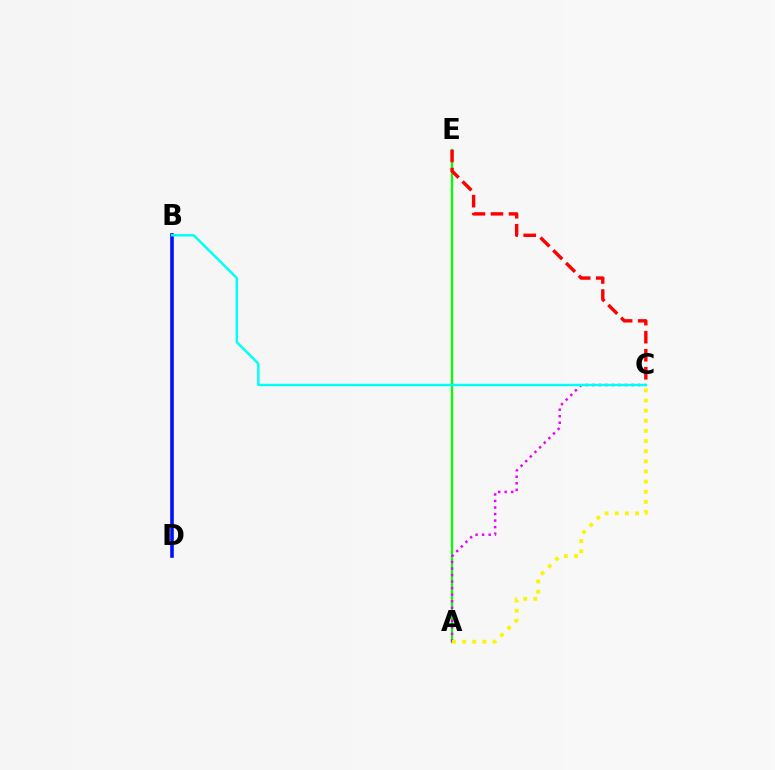{('B', 'D'): [{'color': '#0010ff', 'line_style': 'solid', 'thickness': 2.59}], ('A', 'E'): [{'color': '#08ff00', 'line_style': 'solid', 'thickness': 1.66}], ('A', 'C'): [{'color': '#ee00ff', 'line_style': 'dotted', 'thickness': 1.78}, {'color': '#fcf500', 'line_style': 'dotted', 'thickness': 2.75}], ('C', 'E'): [{'color': '#ff0000', 'line_style': 'dashed', 'thickness': 2.45}], ('B', 'C'): [{'color': '#00fff6', 'line_style': 'solid', 'thickness': 1.76}]}